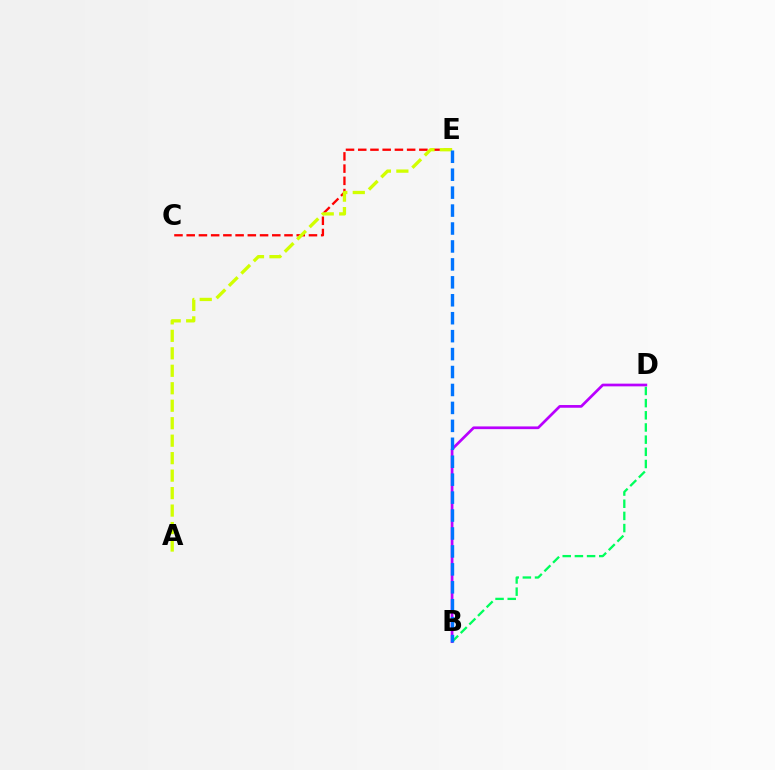{('B', 'D'): [{'color': '#00ff5c', 'line_style': 'dashed', 'thickness': 1.65}, {'color': '#b900ff', 'line_style': 'solid', 'thickness': 1.95}], ('C', 'E'): [{'color': '#ff0000', 'line_style': 'dashed', 'thickness': 1.66}], ('A', 'E'): [{'color': '#d1ff00', 'line_style': 'dashed', 'thickness': 2.37}], ('B', 'E'): [{'color': '#0074ff', 'line_style': 'dashed', 'thickness': 2.44}]}